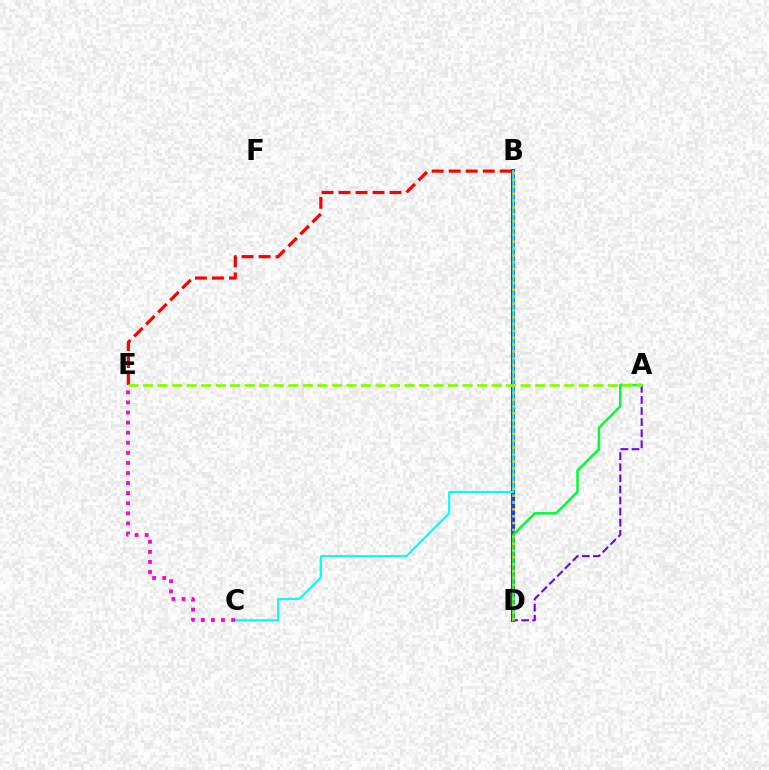{('B', 'D'): [{'color': '#004bff', 'line_style': 'solid', 'thickness': 2.94}, {'color': '#ffbd00', 'line_style': 'dotted', 'thickness': 1.86}], ('B', 'C'): [{'color': '#00fff6', 'line_style': 'solid', 'thickness': 1.53}], ('A', 'D'): [{'color': '#00ff39', 'line_style': 'solid', 'thickness': 1.82}, {'color': '#7200ff', 'line_style': 'dashed', 'thickness': 1.51}], ('B', 'E'): [{'color': '#ff0000', 'line_style': 'dashed', 'thickness': 2.31}], ('A', 'E'): [{'color': '#84ff00', 'line_style': 'dashed', 'thickness': 1.97}], ('C', 'E'): [{'color': '#ff00cf', 'line_style': 'dotted', 'thickness': 2.74}]}